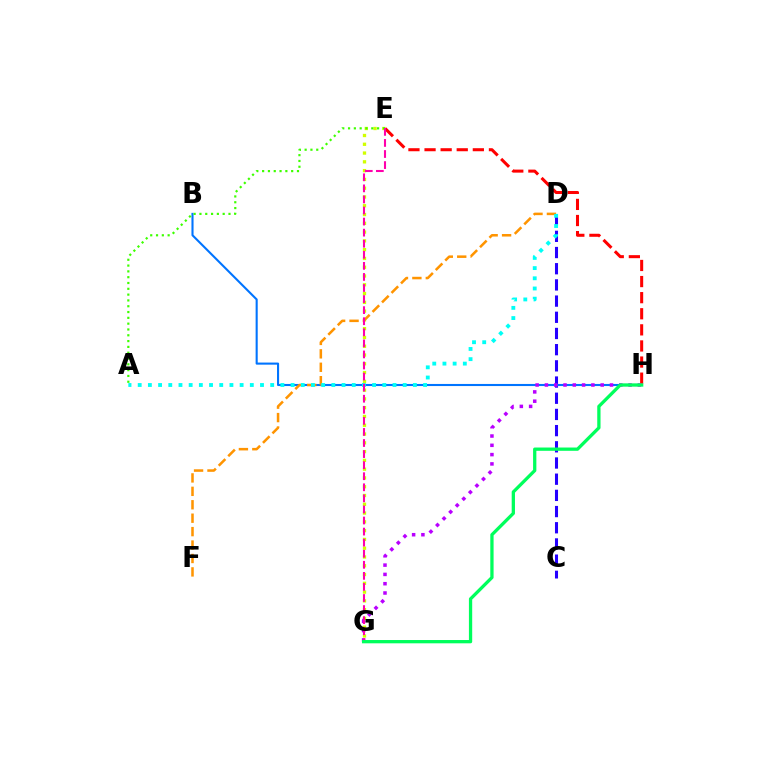{('E', 'H'): [{'color': '#ff0000', 'line_style': 'dashed', 'thickness': 2.19}], ('C', 'D'): [{'color': '#2500ff', 'line_style': 'dashed', 'thickness': 2.2}], ('B', 'H'): [{'color': '#0074ff', 'line_style': 'solid', 'thickness': 1.51}], ('E', 'G'): [{'color': '#d1ff00', 'line_style': 'dotted', 'thickness': 2.39}, {'color': '#ff00ac', 'line_style': 'dashed', 'thickness': 1.5}], ('D', 'F'): [{'color': '#ff9400', 'line_style': 'dashed', 'thickness': 1.82}], ('A', 'D'): [{'color': '#00fff6', 'line_style': 'dotted', 'thickness': 2.77}], ('G', 'H'): [{'color': '#b900ff', 'line_style': 'dotted', 'thickness': 2.53}, {'color': '#00ff5c', 'line_style': 'solid', 'thickness': 2.36}], ('A', 'E'): [{'color': '#3dff00', 'line_style': 'dotted', 'thickness': 1.58}]}